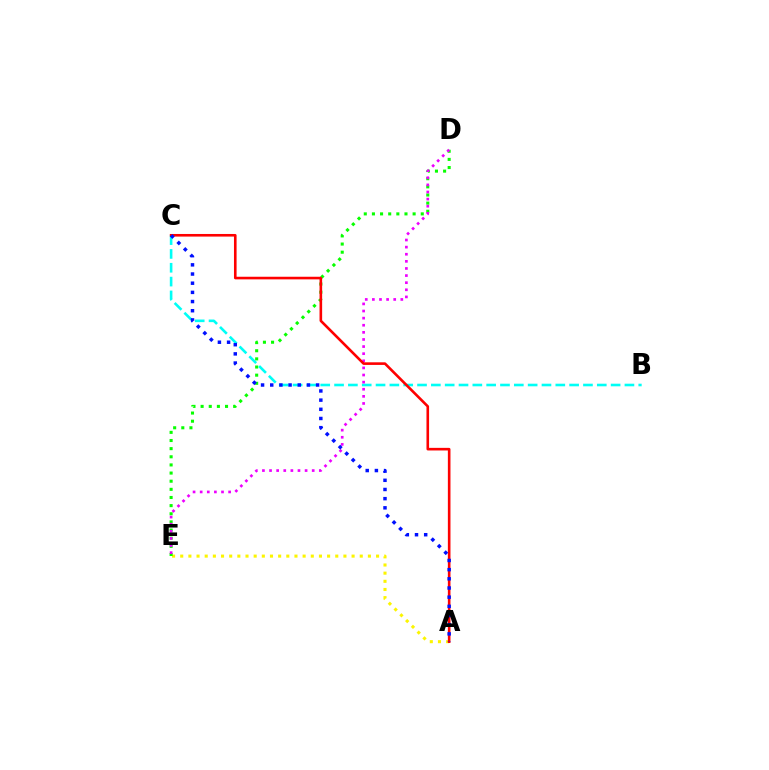{('B', 'C'): [{'color': '#00fff6', 'line_style': 'dashed', 'thickness': 1.88}], ('A', 'E'): [{'color': '#fcf500', 'line_style': 'dotted', 'thickness': 2.22}], ('D', 'E'): [{'color': '#08ff00', 'line_style': 'dotted', 'thickness': 2.21}, {'color': '#ee00ff', 'line_style': 'dotted', 'thickness': 1.93}], ('A', 'C'): [{'color': '#ff0000', 'line_style': 'solid', 'thickness': 1.88}, {'color': '#0010ff', 'line_style': 'dotted', 'thickness': 2.49}]}